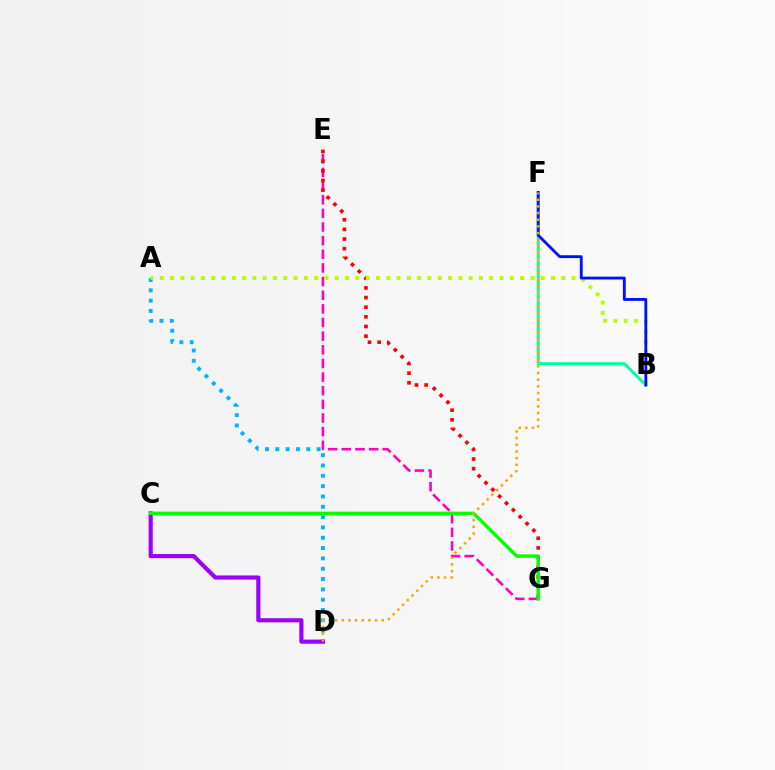{('B', 'F'): [{'color': '#00ff9d', 'line_style': 'solid', 'thickness': 2.04}, {'color': '#0010ff', 'line_style': 'solid', 'thickness': 2.05}], ('A', 'D'): [{'color': '#00b5ff', 'line_style': 'dotted', 'thickness': 2.8}], ('E', 'G'): [{'color': '#ff00bd', 'line_style': 'dashed', 'thickness': 1.85}, {'color': '#ff0000', 'line_style': 'dotted', 'thickness': 2.62}], ('C', 'D'): [{'color': '#9b00ff', 'line_style': 'solid', 'thickness': 2.98}], ('A', 'B'): [{'color': '#b3ff00', 'line_style': 'dotted', 'thickness': 2.8}], ('C', 'G'): [{'color': '#08ff00', 'line_style': 'solid', 'thickness': 2.45}], ('D', 'F'): [{'color': '#ffa500', 'line_style': 'dotted', 'thickness': 1.81}]}